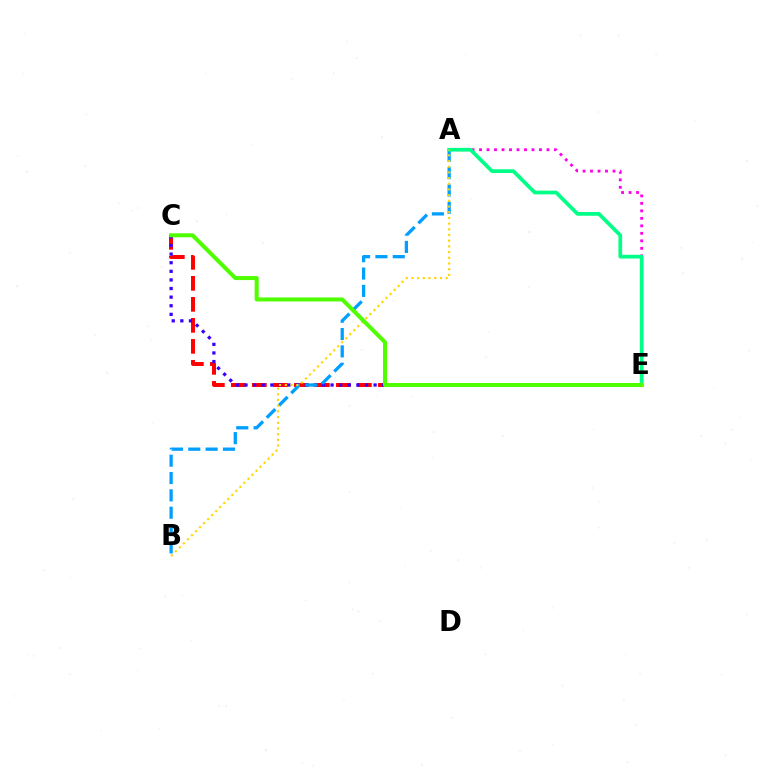{('C', 'E'): [{'color': '#ff0000', 'line_style': 'dashed', 'thickness': 2.85}, {'color': '#3700ff', 'line_style': 'dotted', 'thickness': 2.34}, {'color': '#4fff00', 'line_style': 'solid', 'thickness': 2.89}], ('A', 'E'): [{'color': '#ff00ed', 'line_style': 'dotted', 'thickness': 2.04}, {'color': '#00ff86', 'line_style': 'solid', 'thickness': 2.67}], ('A', 'B'): [{'color': '#009eff', 'line_style': 'dashed', 'thickness': 2.36}, {'color': '#ffd500', 'line_style': 'dotted', 'thickness': 1.55}]}